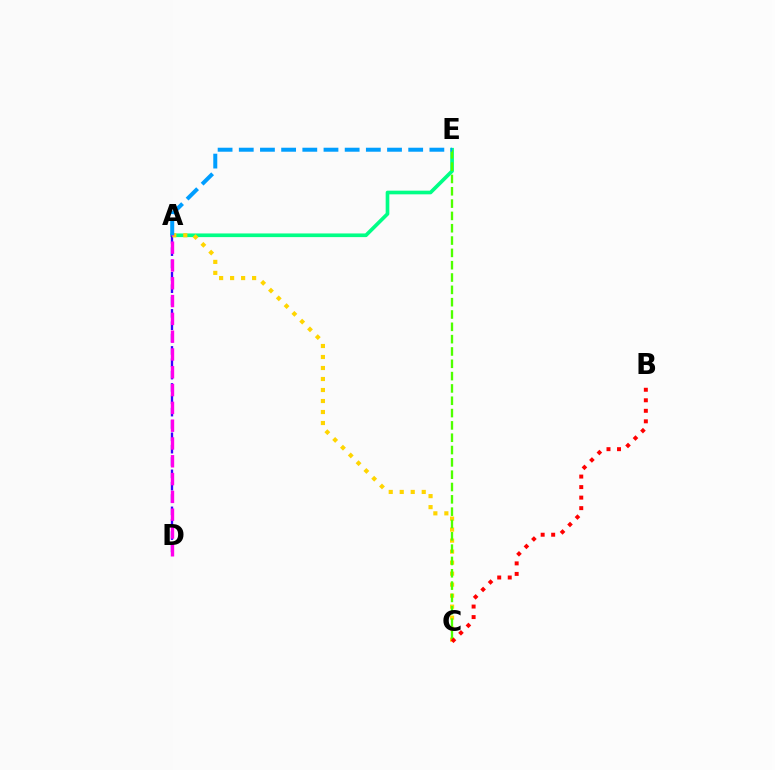{('A', 'E'): [{'color': '#00ff86', 'line_style': 'solid', 'thickness': 2.64}, {'color': '#009eff', 'line_style': 'dashed', 'thickness': 2.88}], ('A', 'D'): [{'color': '#3700ff', 'line_style': 'dashed', 'thickness': 1.68}, {'color': '#ff00ed', 'line_style': 'dashed', 'thickness': 2.42}], ('A', 'C'): [{'color': '#ffd500', 'line_style': 'dotted', 'thickness': 2.99}], ('C', 'E'): [{'color': '#4fff00', 'line_style': 'dashed', 'thickness': 1.67}], ('B', 'C'): [{'color': '#ff0000', 'line_style': 'dotted', 'thickness': 2.86}]}